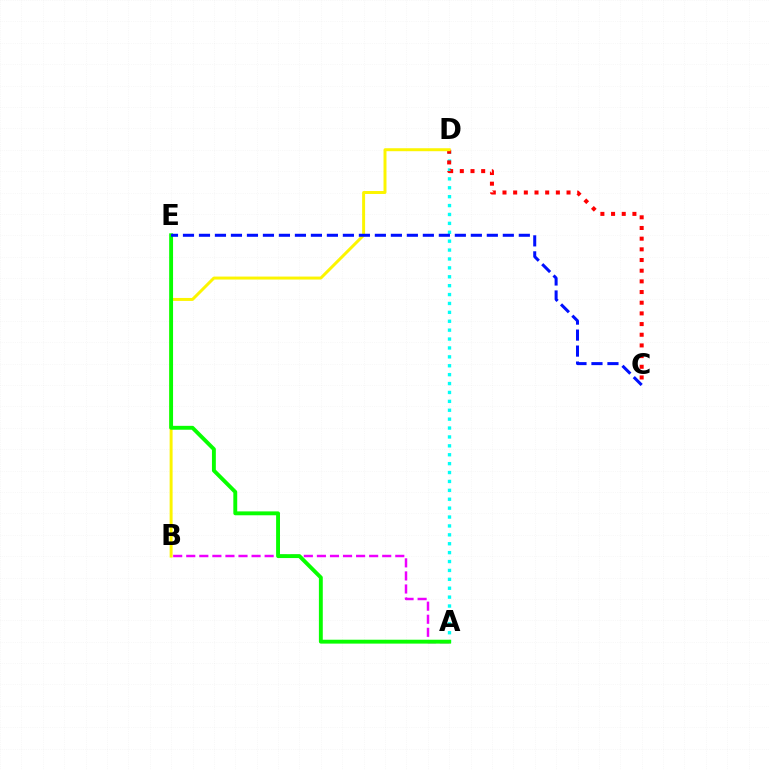{('A', 'D'): [{'color': '#00fff6', 'line_style': 'dotted', 'thickness': 2.42}], ('A', 'B'): [{'color': '#ee00ff', 'line_style': 'dashed', 'thickness': 1.77}], ('C', 'D'): [{'color': '#ff0000', 'line_style': 'dotted', 'thickness': 2.9}], ('B', 'D'): [{'color': '#fcf500', 'line_style': 'solid', 'thickness': 2.13}], ('A', 'E'): [{'color': '#08ff00', 'line_style': 'solid', 'thickness': 2.8}], ('C', 'E'): [{'color': '#0010ff', 'line_style': 'dashed', 'thickness': 2.17}]}